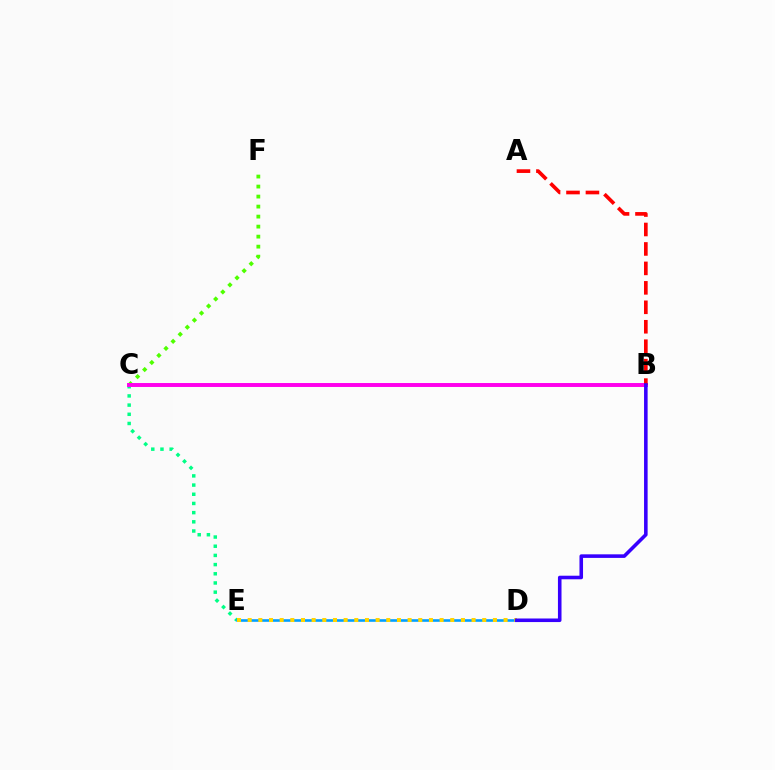{('C', 'F'): [{'color': '#4fff00', 'line_style': 'dotted', 'thickness': 2.72}], ('C', 'E'): [{'color': '#00ff86', 'line_style': 'dotted', 'thickness': 2.5}], ('D', 'E'): [{'color': '#009eff', 'line_style': 'solid', 'thickness': 1.88}, {'color': '#ffd500', 'line_style': 'dotted', 'thickness': 2.9}], ('B', 'C'): [{'color': '#ff00ed', 'line_style': 'solid', 'thickness': 2.83}], ('A', 'B'): [{'color': '#ff0000', 'line_style': 'dashed', 'thickness': 2.64}], ('B', 'D'): [{'color': '#3700ff', 'line_style': 'solid', 'thickness': 2.57}]}